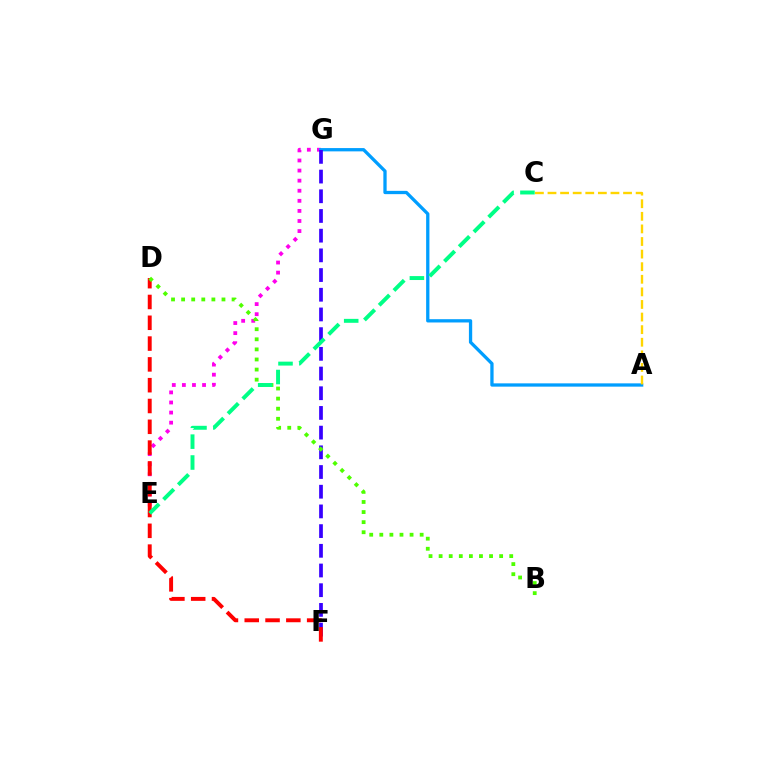{('E', 'G'): [{'color': '#ff00ed', 'line_style': 'dotted', 'thickness': 2.74}], ('A', 'G'): [{'color': '#009eff', 'line_style': 'solid', 'thickness': 2.37}], ('F', 'G'): [{'color': '#3700ff', 'line_style': 'dashed', 'thickness': 2.68}], ('D', 'F'): [{'color': '#ff0000', 'line_style': 'dashed', 'thickness': 2.83}], ('B', 'D'): [{'color': '#4fff00', 'line_style': 'dotted', 'thickness': 2.74}], ('C', 'E'): [{'color': '#00ff86', 'line_style': 'dashed', 'thickness': 2.83}], ('A', 'C'): [{'color': '#ffd500', 'line_style': 'dashed', 'thickness': 1.71}]}